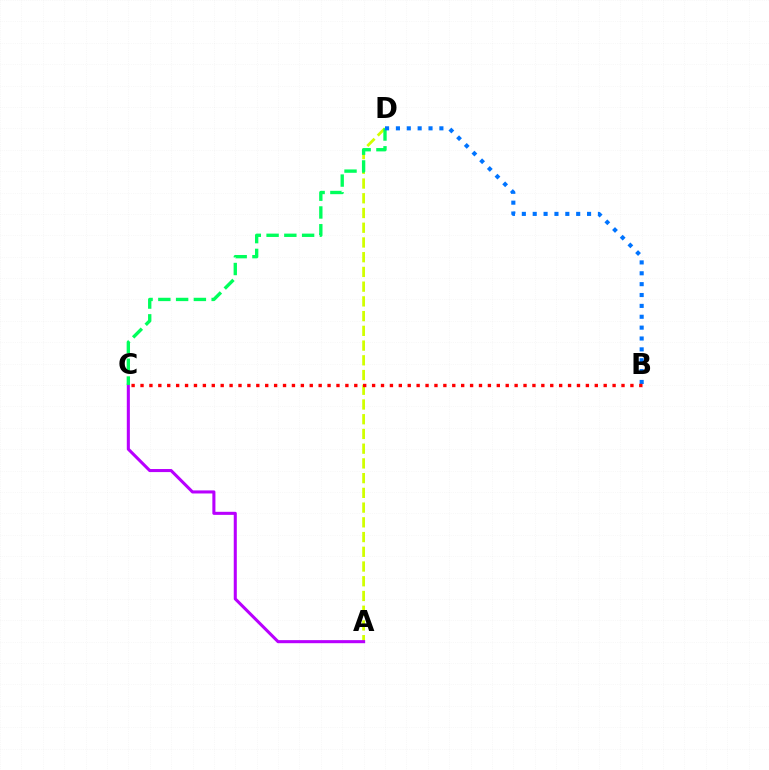{('A', 'D'): [{'color': '#d1ff00', 'line_style': 'dashed', 'thickness': 2.0}], ('A', 'C'): [{'color': '#b900ff', 'line_style': 'solid', 'thickness': 2.21}], ('C', 'D'): [{'color': '#00ff5c', 'line_style': 'dashed', 'thickness': 2.41}], ('B', 'D'): [{'color': '#0074ff', 'line_style': 'dotted', 'thickness': 2.95}], ('B', 'C'): [{'color': '#ff0000', 'line_style': 'dotted', 'thickness': 2.42}]}